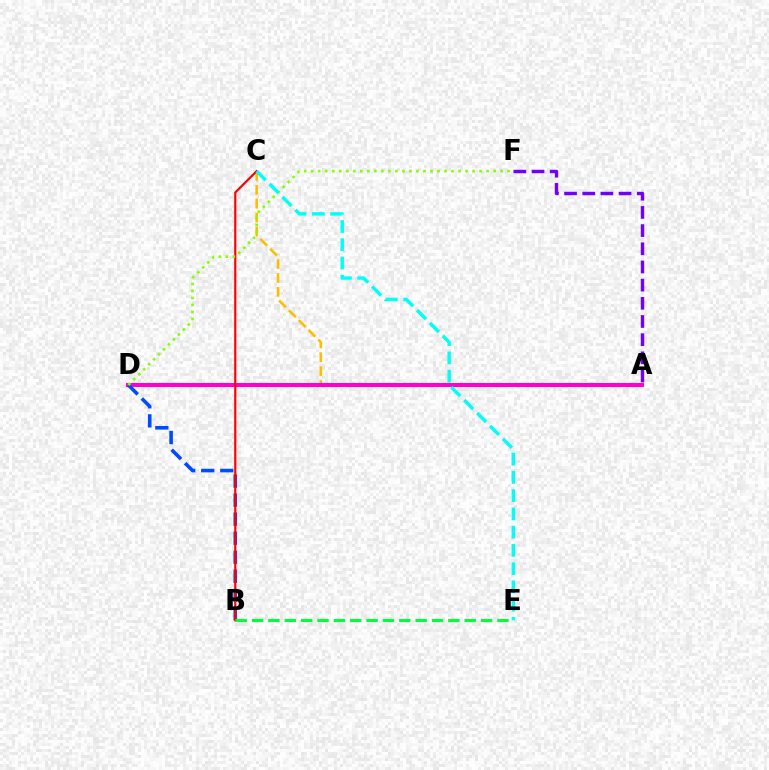{('A', 'C'): [{'color': '#ffbd00', 'line_style': 'dashed', 'thickness': 1.88}], ('A', 'D'): [{'color': '#ff00cf', 'line_style': 'solid', 'thickness': 2.93}], ('B', 'D'): [{'color': '#004bff', 'line_style': 'dashed', 'thickness': 2.59}], ('B', 'C'): [{'color': '#ff0000', 'line_style': 'solid', 'thickness': 1.56}], ('D', 'F'): [{'color': '#84ff00', 'line_style': 'dotted', 'thickness': 1.91}], ('C', 'E'): [{'color': '#00fff6', 'line_style': 'dashed', 'thickness': 2.48}], ('B', 'E'): [{'color': '#00ff39', 'line_style': 'dashed', 'thickness': 2.22}], ('A', 'F'): [{'color': '#7200ff', 'line_style': 'dashed', 'thickness': 2.47}]}